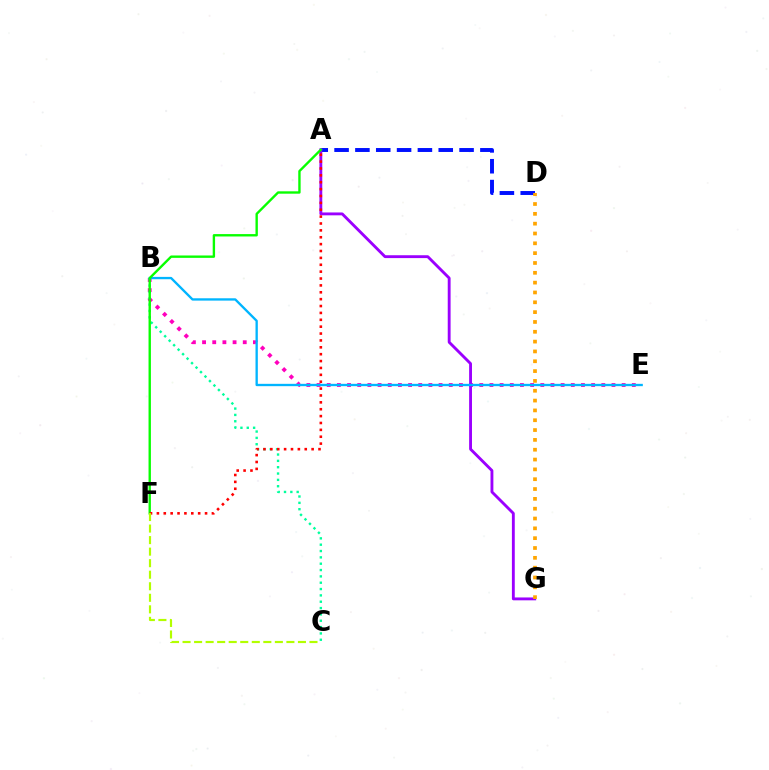{('B', 'E'): [{'color': '#ff00bd', 'line_style': 'dotted', 'thickness': 2.76}, {'color': '#00b5ff', 'line_style': 'solid', 'thickness': 1.68}], ('A', 'D'): [{'color': '#0010ff', 'line_style': 'dashed', 'thickness': 2.83}], ('B', 'C'): [{'color': '#00ff9d', 'line_style': 'dotted', 'thickness': 1.72}], ('A', 'G'): [{'color': '#9b00ff', 'line_style': 'solid', 'thickness': 2.06}], ('A', 'F'): [{'color': '#08ff00', 'line_style': 'solid', 'thickness': 1.71}, {'color': '#ff0000', 'line_style': 'dotted', 'thickness': 1.87}], ('D', 'G'): [{'color': '#ffa500', 'line_style': 'dotted', 'thickness': 2.67}], ('C', 'F'): [{'color': '#b3ff00', 'line_style': 'dashed', 'thickness': 1.57}]}